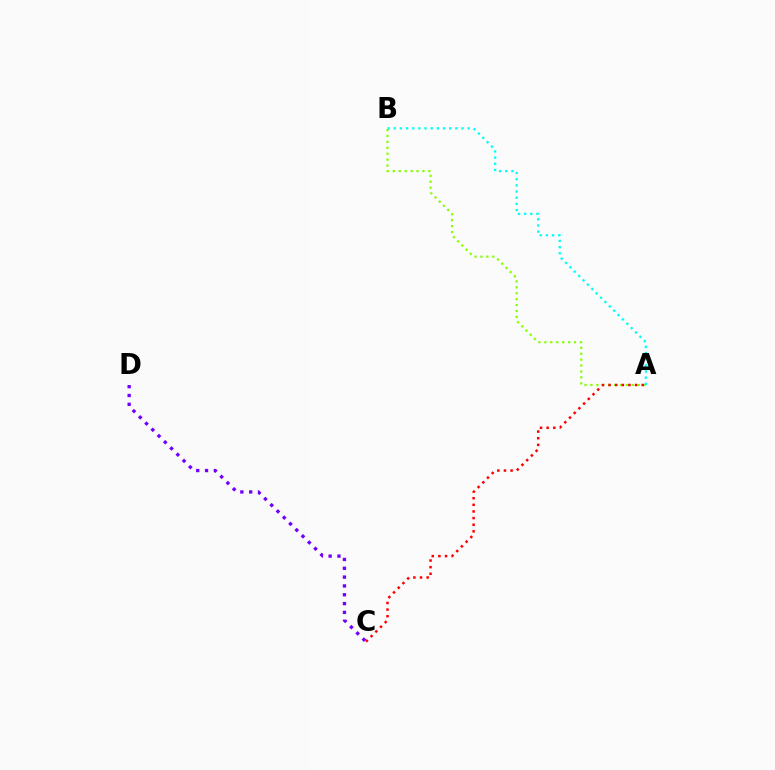{('A', 'B'): [{'color': '#84ff00', 'line_style': 'dotted', 'thickness': 1.61}, {'color': '#00fff6', 'line_style': 'dotted', 'thickness': 1.67}], ('C', 'D'): [{'color': '#7200ff', 'line_style': 'dotted', 'thickness': 2.4}], ('A', 'C'): [{'color': '#ff0000', 'line_style': 'dotted', 'thickness': 1.8}]}